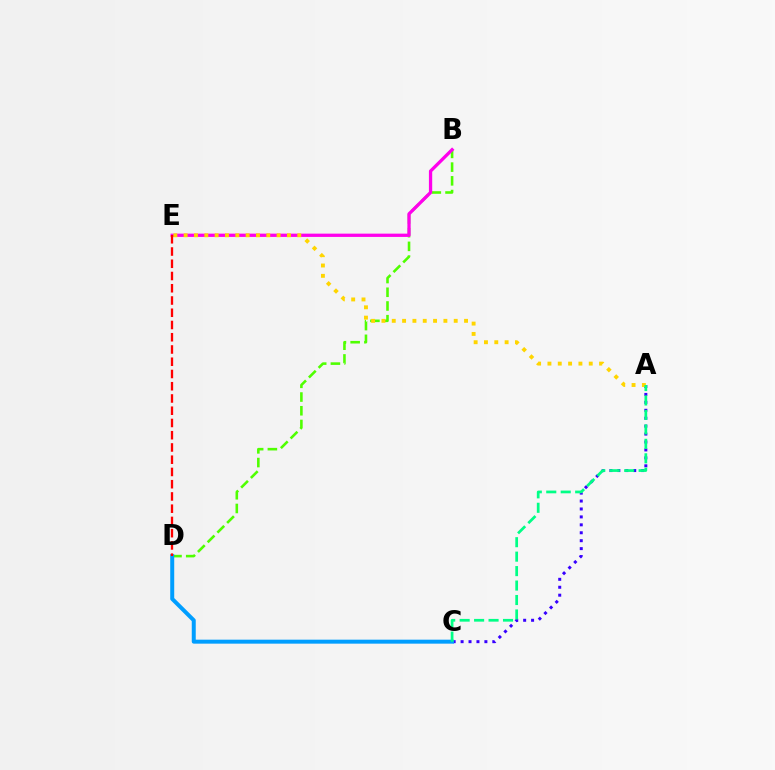{('B', 'D'): [{'color': '#4fff00', 'line_style': 'dashed', 'thickness': 1.86}], ('A', 'C'): [{'color': '#3700ff', 'line_style': 'dotted', 'thickness': 2.15}, {'color': '#00ff86', 'line_style': 'dashed', 'thickness': 1.96}], ('B', 'E'): [{'color': '#ff00ed', 'line_style': 'solid', 'thickness': 2.36}], ('A', 'E'): [{'color': '#ffd500', 'line_style': 'dotted', 'thickness': 2.81}], ('C', 'D'): [{'color': '#009eff', 'line_style': 'solid', 'thickness': 2.87}], ('D', 'E'): [{'color': '#ff0000', 'line_style': 'dashed', 'thickness': 1.66}]}